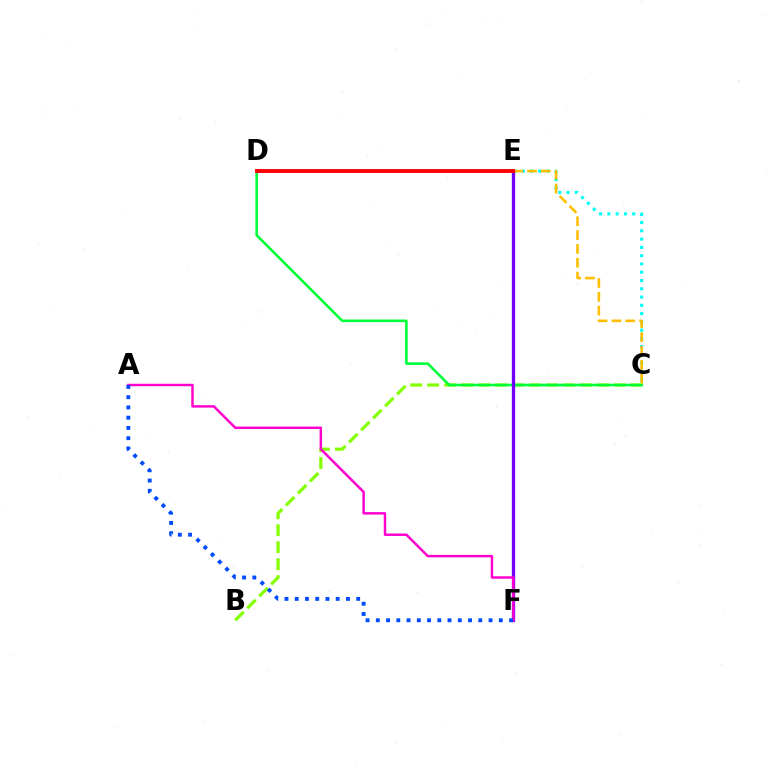{('C', 'E'): [{'color': '#00fff6', 'line_style': 'dotted', 'thickness': 2.25}, {'color': '#ffbd00', 'line_style': 'dashed', 'thickness': 1.88}], ('B', 'C'): [{'color': '#84ff00', 'line_style': 'dashed', 'thickness': 2.31}], ('C', 'D'): [{'color': '#00ff39', 'line_style': 'solid', 'thickness': 1.88}], ('E', 'F'): [{'color': '#7200ff', 'line_style': 'solid', 'thickness': 2.39}], ('D', 'E'): [{'color': '#ff0000', 'line_style': 'solid', 'thickness': 2.81}], ('A', 'F'): [{'color': '#ff00cf', 'line_style': 'solid', 'thickness': 1.78}, {'color': '#004bff', 'line_style': 'dotted', 'thickness': 2.78}]}